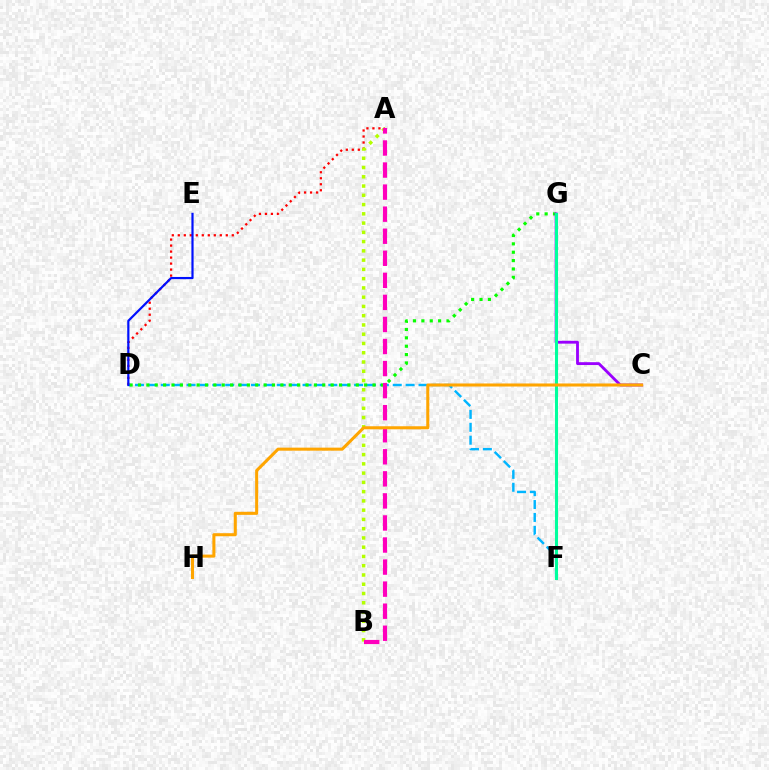{('A', 'D'): [{'color': '#ff0000', 'line_style': 'dotted', 'thickness': 1.63}], ('D', 'F'): [{'color': '#00b5ff', 'line_style': 'dashed', 'thickness': 1.75}], ('D', 'G'): [{'color': '#08ff00', 'line_style': 'dotted', 'thickness': 2.28}], ('C', 'G'): [{'color': '#9b00ff', 'line_style': 'solid', 'thickness': 2.04}], ('F', 'G'): [{'color': '#00ff9d', 'line_style': 'solid', 'thickness': 2.19}], ('A', 'B'): [{'color': '#b3ff00', 'line_style': 'dotted', 'thickness': 2.52}, {'color': '#ff00bd', 'line_style': 'dashed', 'thickness': 3.0}], ('D', 'E'): [{'color': '#0010ff', 'line_style': 'solid', 'thickness': 1.58}], ('C', 'H'): [{'color': '#ffa500', 'line_style': 'solid', 'thickness': 2.2}]}